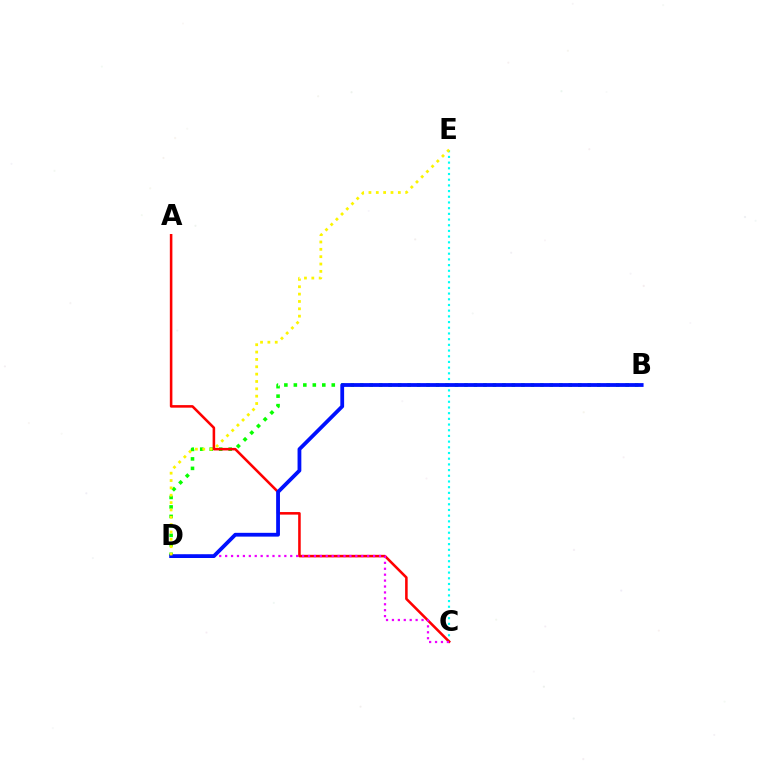{('B', 'D'): [{'color': '#08ff00', 'line_style': 'dotted', 'thickness': 2.58}, {'color': '#0010ff', 'line_style': 'solid', 'thickness': 2.73}], ('C', 'E'): [{'color': '#00fff6', 'line_style': 'dotted', 'thickness': 1.55}], ('A', 'C'): [{'color': '#ff0000', 'line_style': 'solid', 'thickness': 1.84}], ('C', 'D'): [{'color': '#ee00ff', 'line_style': 'dotted', 'thickness': 1.61}], ('D', 'E'): [{'color': '#fcf500', 'line_style': 'dotted', 'thickness': 2.0}]}